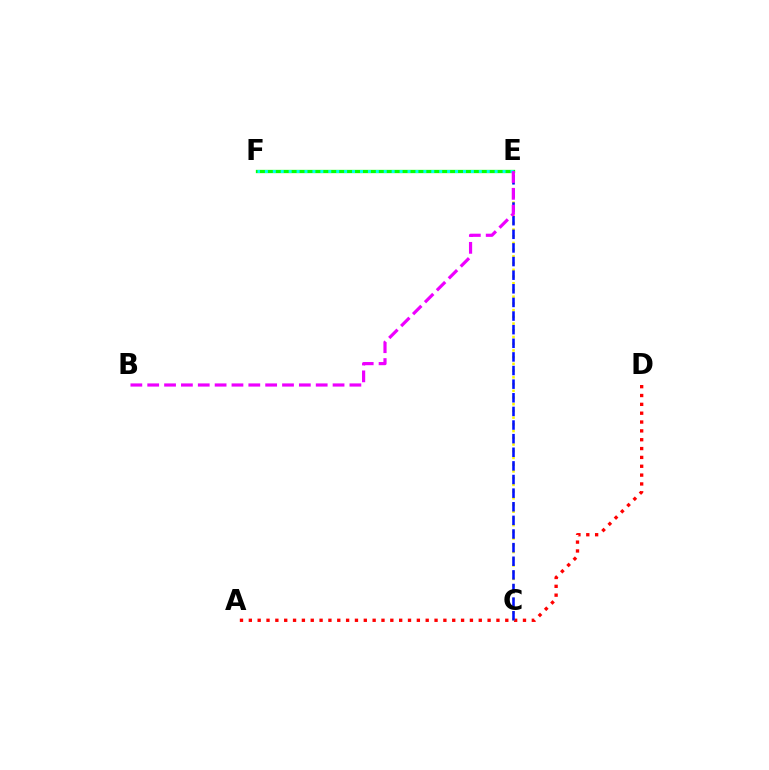{('A', 'D'): [{'color': '#ff0000', 'line_style': 'dotted', 'thickness': 2.4}], ('C', 'E'): [{'color': '#fcf500', 'line_style': 'dotted', 'thickness': 1.83}, {'color': '#0010ff', 'line_style': 'dashed', 'thickness': 1.85}], ('E', 'F'): [{'color': '#08ff00', 'line_style': 'solid', 'thickness': 2.38}, {'color': '#00fff6', 'line_style': 'dotted', 'thickness': 2.15}], ('B', 'E'): [{'color': '#ee00ff', 'line_style': 'dashed', 'thickness': 2.29}]}